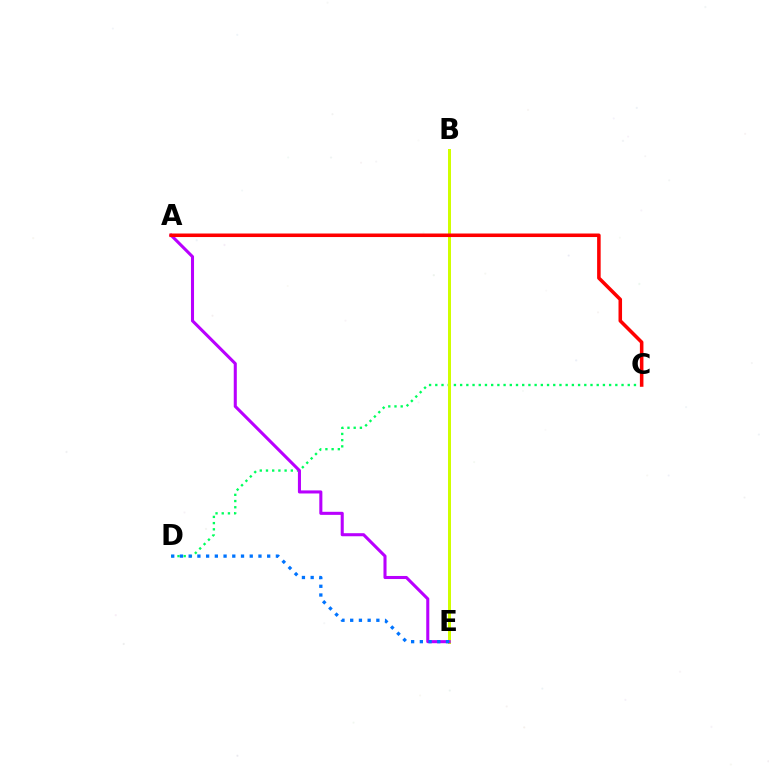{('C', 'D'): [{'color': '#00ff5c', 'line_style': 'dotted', 'thickness': 1.69}], ('B', 'E'): [{'color': '#d1ff00', 'line_style': 'solid', 'thickness': 2.16}], ('A', 'E'): [{'color': '#b900ff', 'line_style': 'solid', 'thickness': 2.21}], ('A', 'C'): [{'color': '#ff0000', 'line_style': 'solid', 'thickness': 2.55}], ('D', 'E'): [{'color': '#0074ff', 'line_style': 'dotted', 'thickness': 2.37}]}